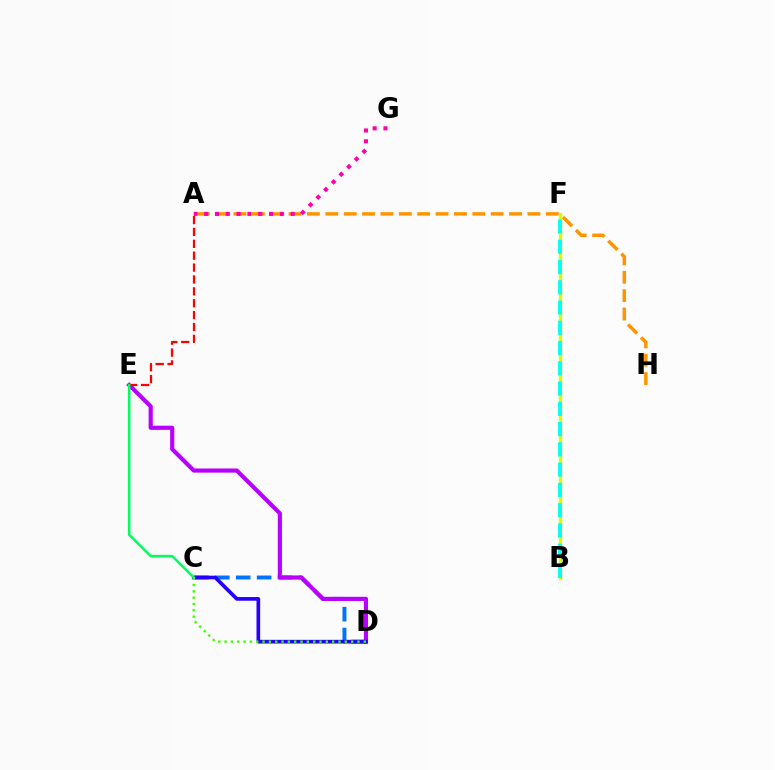{('C', 'D'): [{'color': '#0074ff', 'line_style': 'dashed', 'thickness': 2.84}, {'color': '#2500ff', 'line_style': 'solid', 'thickness': 2.64}, {'color': '#3dff00', 'line_style': 'dotted', 'thickness': 1.72}], ('D', 'E'): [{'color': '#b900ff', 'line_style': 'solid', 'thickness': 2.99}], ('A', 'H'): [{'color': '#ff9400', 'line_style': 'dashed', 'thickness': 2.5}], ('A', 'E'): [{'color': '#ff0000', 'line_style': 'dashed', 'thickness': 1.61}], ('C', 'E'): [{'color': '#00ff5c', 'line_style': 'solid', 'thickness': 1.82}], ('B', 'F'): [{'color': '#d1ff00', 'line_style': 'solid', 'thickness': 2.42}, {'color': '#00fff6', 'line_style': 'dashed', 'thickness': 2.75}], ('A', 'G'): [{'color': '#ff00ac', 'line_style': 'dotted', 'thickness': 2.94}]}